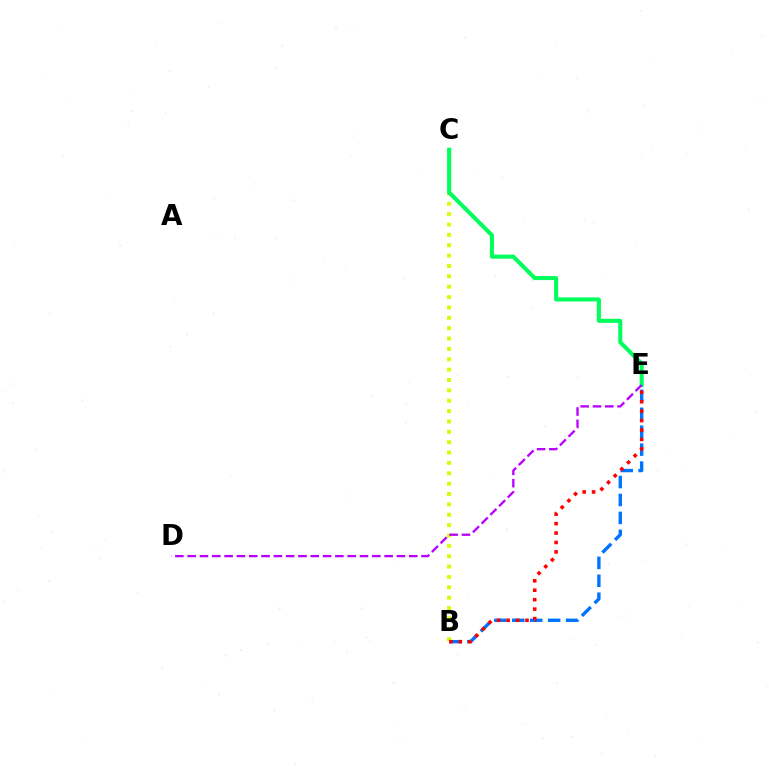{('B', 'C'): [{'color': '#d1ff00', 'line_style': 'dotted', 'thickness': 2.82}], ('B', 'E'): [{'color': '#0074ff', 'line_style': 'dashed', 'thickness': 2.44}, {'color': '#ff0000', 'line_style': 'dotted', 'thickness': 2.56}], ('C', 'E'): [{'color': '#00ff5c', 'line_style': 'solid', 'thickness': 2.93}], ('D', 'E'): [{'color': '#b900ff', 'line_style': 'dashed', 'thickness': 1.67}]}